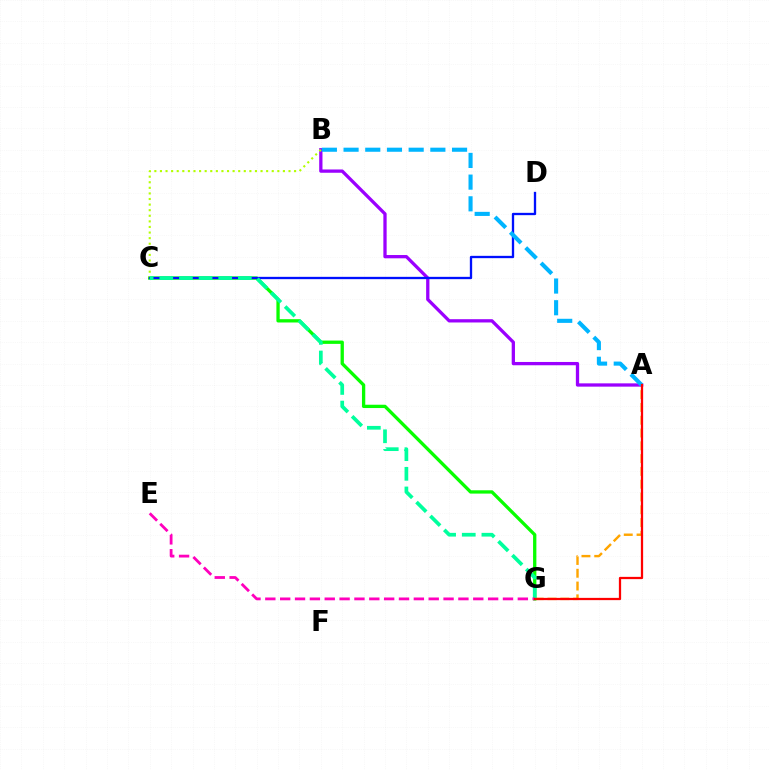{('A', 'G'): [{'color': '#ffa500', 'line_style': 'dashed', 'thickness': 1.74}, {'color': '#ff0000', 'line_style': 'solid', 'thickness': 1.62}], ('A', 'B'): [{'color': '#9b00ff', 'line_style': 'solid', 'thickness': 2.37}, {'color': '#00b5ff', 'line_style': 'dashed', 'thickness': 2.95}], ('C', 'G'): [{'color': '#08ff00', 'line_style': 'solid', 'thickness': 2.38}, {'color': '#00ff9d', 'line_style': 'dashed', 'thickness': 2.67}], ('B', 'C'): [{'color': '#b3ff00', 'line_style': 'dotted', 'thickness': 1.52}], ('C', 'D'): [{'color': '#0010ff', 'line_style': 'solid', 'thickness': 1.67}], ('E', 'G'): [{'color': '#ff00bd', 'line_style': 'dashed', 'thickness': 2.02}]}